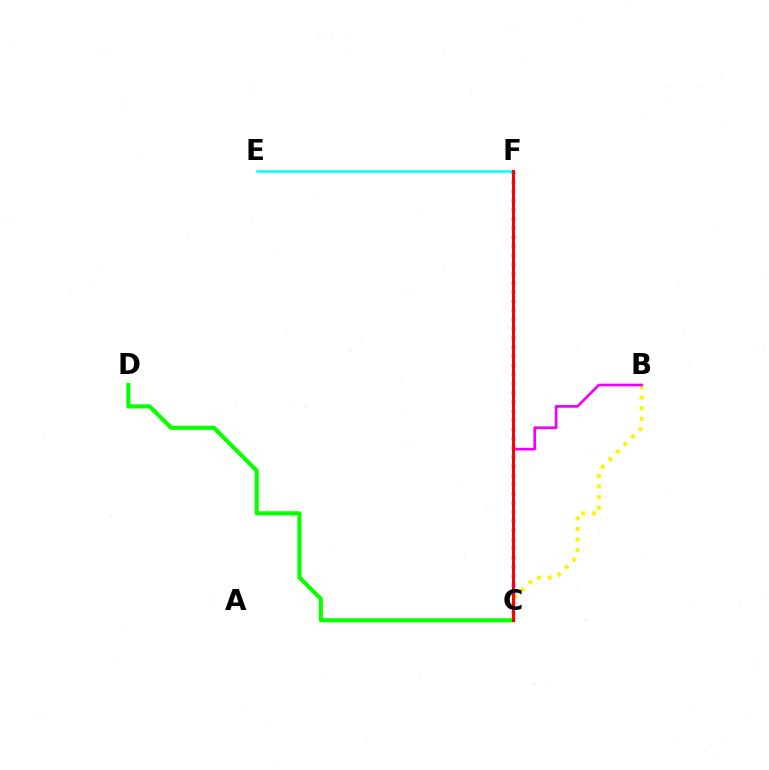{('E', 'F'): [{'color': '#00fff6', 'line_style': 'solid', 'thickness': 1.8}], ('B', 'C'): [{'color': '#fcf500', 'line_style': 'dotted', 'thickness': 2.89}, {'color': '#ee00ff', 'line_style': 'solid', 'thickness': 1.94}], ('C', 'F'): [{'color': '#0010ff', 'line_style': 'dotted', 'thickness': 2.49}, {'color': '#ff0000', 'line_style': 'solid', 'thickness': 2.15}], ('C', 'D'): [{'color': '#08ff00', 'line_style': 'solid', 'thickness': 2.97}]}